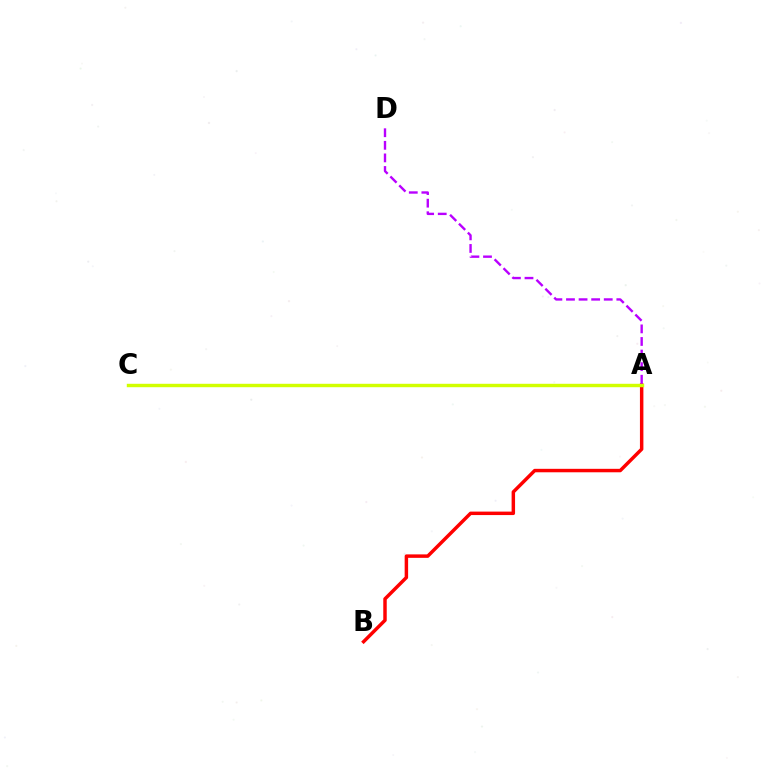{('A', 'C'): [{'color': '#00ff5c', 'line_style': 'solid', 'thickness': 2.04}, {'color': '#0074ff', 'line_style': 'dotted', 'thickness': 2.15}, {'color': '#d1ff00', 'line_style': 'solid', 'thickness': 2.46}], ('A', 'B'): [{'color': '#ff0000', 'line_style': 'solid', 'thickness': 2.49}], ('A', 'D'): [{'color': '#b900ff', 'line_style': 'dashed', 'thickness': 1.71}]}